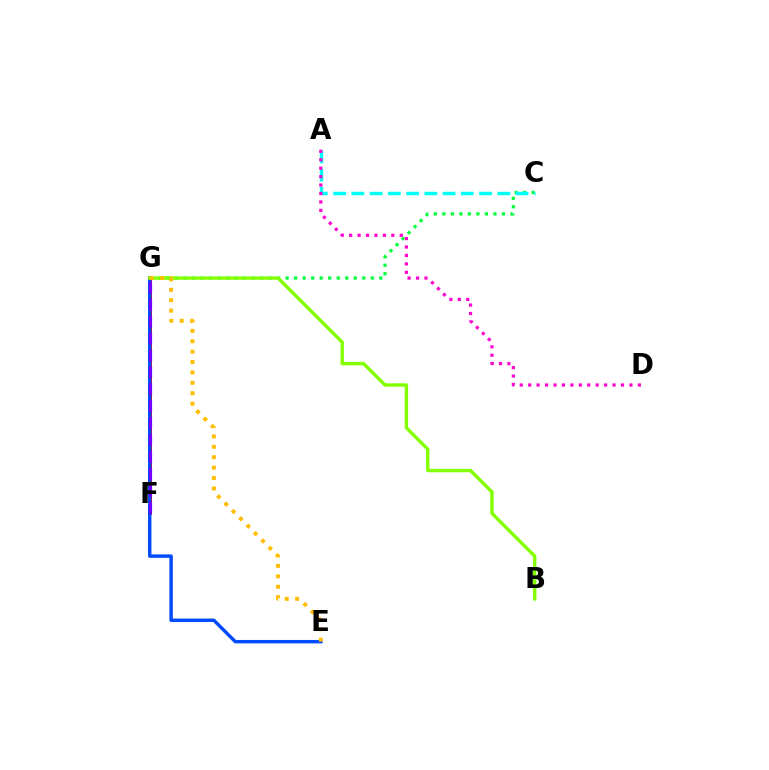{('F', 'G'): [{'color': '#ff0000', 'line_style': 'solid', 'thickness': 2.87}, {'color': '#7200ff', 'line_style': 'dashed', 'thickness': 2.3}], ('C', 'G'): [{'color': '#00ff39', 'line_style': 'dotted', 'thickness': 2.31}], ('E', 'G'): [{'color': '#004bff', 'line_style': 'solid', 'thickness': 2.46}, {'color': '#ffbd00', 'line_style': 'dotted', 'thickness': 2.83}], ('A', 'C'): [{'color': '#00fff6', 'line_style': 'dashed', 'thickness': 2.48}], ('B', 'G'): [{'color': '#84ff00', 'line_style': 'solid', 'thickness': 2.44}], ('A', 'D'): [{'color': '#ff00cf', 'line_style': 'dotted', 'thickness': 2.29}]}